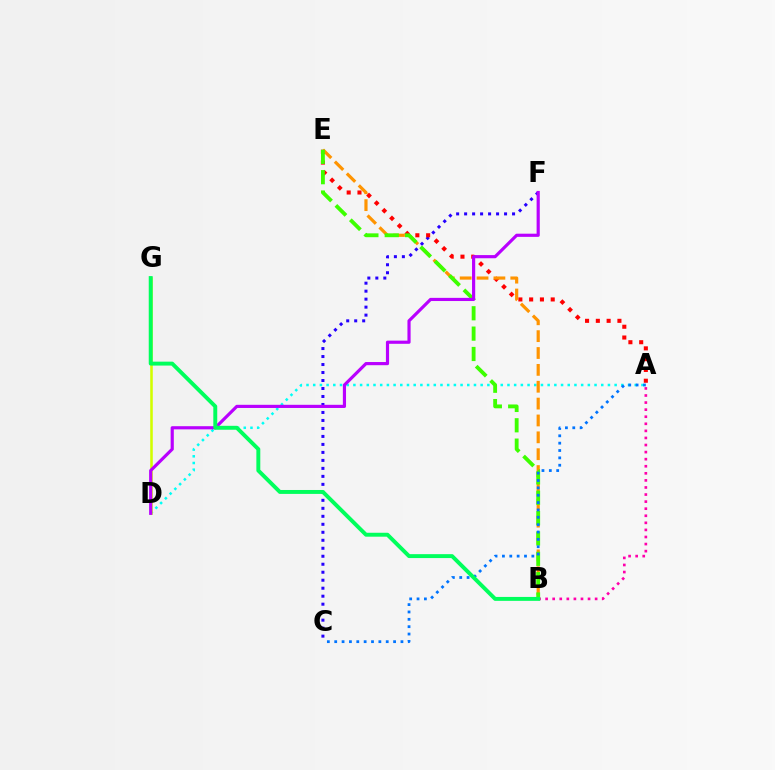{('C', 'F'): [{'color': '#2500ff', 'line_style': 'dotted', 'thickness': 2.17}], ('A', 'D'): [{'color': '#00fff6', 'line_style': 'dotted', 'thickness': 1.82}], ('A', 'E'): [{'color': '#ff0000', 'line_style': 'dotted', 'thickness': 2.93}], ('B', 'E'): [{'color': '#ff9400', 'line_style': 'dashed', 'thickness': 2.29}, {'color': '#3dff00', 'line_style': 'dashed', 'thickness': 2.77}], ('D', 'G'): [{'color': '#d1ff00', 'line_style': 'solid', 'thickness': 1.85}], ('D', 'F'): [{'color': '#b900ff', 'line_style': 'solid', 'thickness': 2.28}], ('A', 'B'): [{'color': '#ff00ac', 'line_style': 'dotted', 'thickness': 1.92}], ('A', 'C'): [{'color': '#0074ff', 'line_style': 'dotted', 'thickness': 2.0}], ('B', 'G'): [{'color': '#00ff5c', 'line_style': 'solid', 'thickness': 2.82}]}